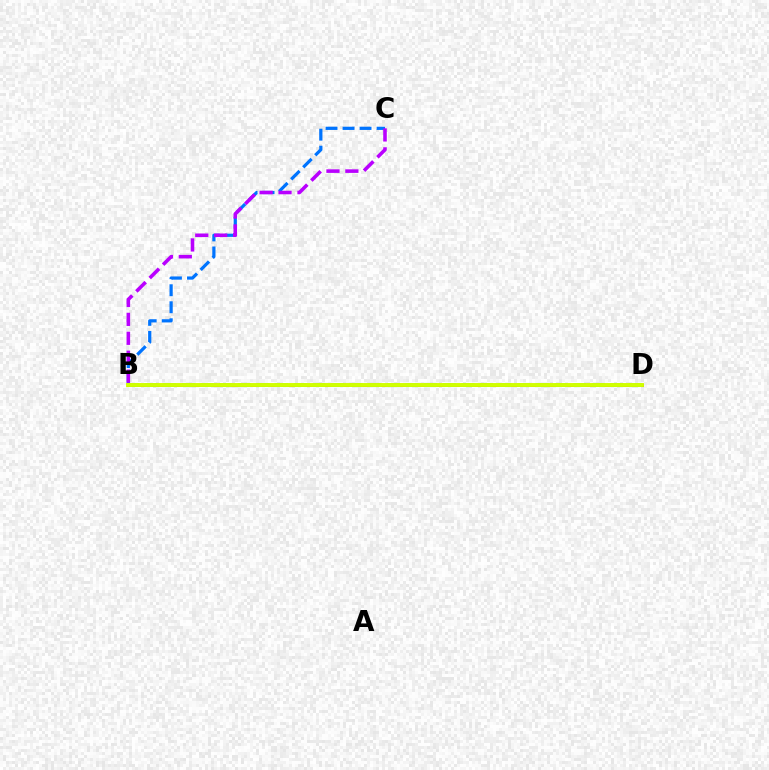{('B', 'D'): [{'color': '#ff0000', 'line_style': 'solid', 'thickness': 2.07}, {'color': '#00ff5c', 'line_style': 'dashed', 'thickness': 2.53}, {'color': '#d1ff00', 'line_style': 'solid', 'thickness': 2.82}], ('B', 'C'): [{'color': '#0074ff', 'line_style': 'dashed', 'thickness': 2.31}, {'color': '#b900ff', 'line_style': 'dashed', 'thickness': 2.57}]}